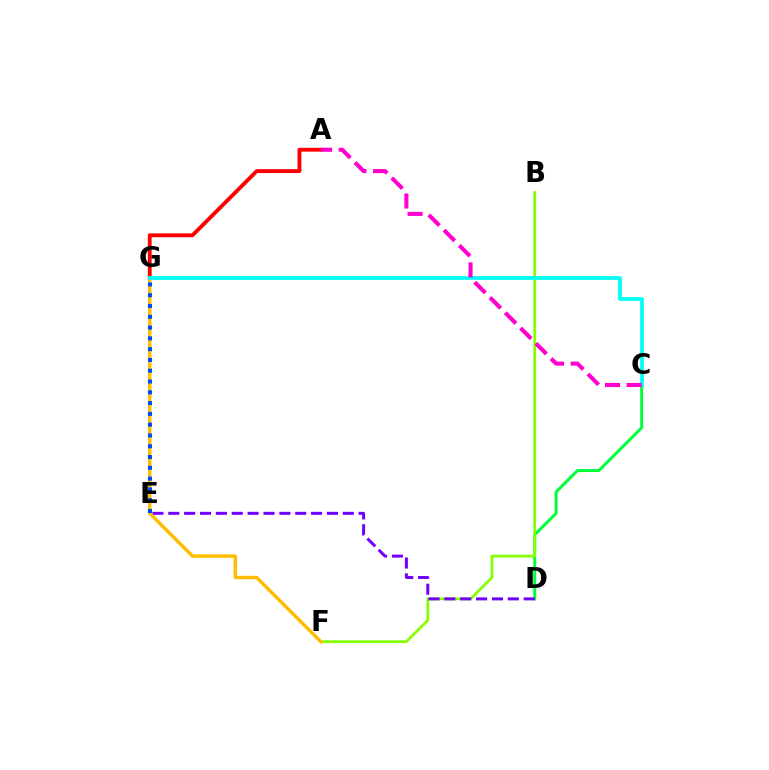{('C', 'D'): [{'color': '#00ff39', 'line_style': 'solid', 'thickness': 2.15}], ('B', 'F'): [{'color': '#84ff00', 'line_style': 'solid', 'thickness': 1.95}], ('A', 'G'): [{'color': '#ff0000', 'line_style': 'solid', 'thickness': 2.77}], ('D', 'E'): [{'color': '#7200ff', 'line_style': 'dashed', 'thickness': 2.16}], ('F', 'G'): [{'color': '#ffbd00', 'line_style': 'solid', 'thickness': 2.49}], ('C', 'G'): [{'color': '#00fff6', 'line_style': 'solid', 'thickness': 2.68}], ('E', 'G'): [{'color': '#004bff', 'line_style': 'dotted', 'thickness': 2.93}], ('A', 'C'): [{'color': '#ff00cf', 'line_style': 'dashed', 'thickness': 2.93}]}